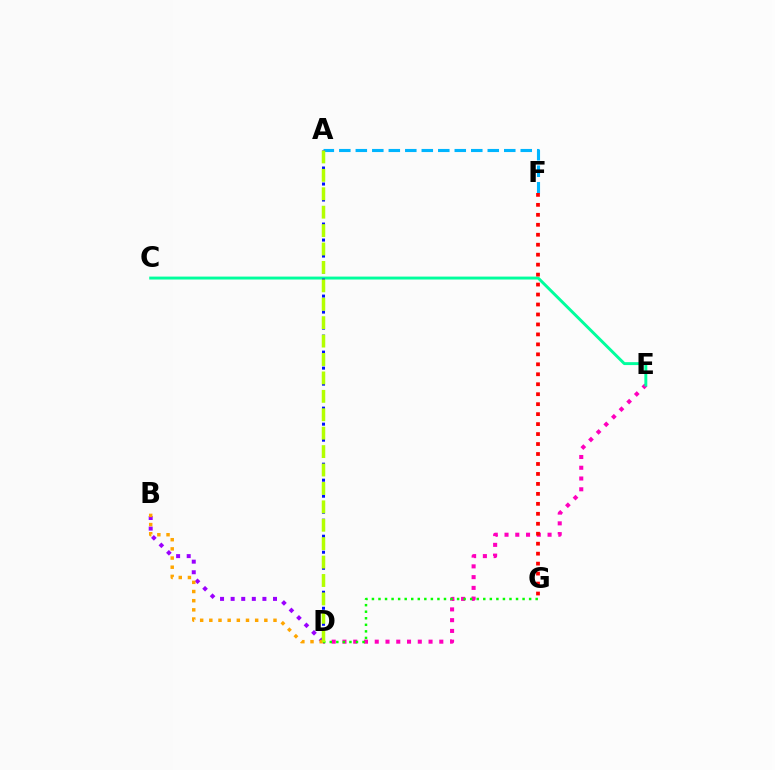{('D', 'E'): [{'color': '#ff00bd', 'line_style': 'dotted', 'thickness': 2.92}], ('C', 'E'): [{'color': '#00ff9d', 'line_style': 'solid', 'thickness': 2.11}], ('B', 'D'): [{'color': '#9b00ff', 'line_style': 'dotted', 'thickness': 2.88}, {'color': '#ffa500', 'line_style': 'dotted', 'thickness': 2.49}], ('A', 'F'): [{'color': '#00b5ff', 'line_style': 'dashed', 'thickness': 2.24}], ('A', 'D'): [{'color': '#0010ff', 'line_style': 'dotted', 'thickness': 2.17}, {'color': '#b3ff00', 'line_style': 'dashed', 'thickness': 2.5}], ('D', 'G'): [{'color': '#08ff00', 'line_style': 'dotted', 'thickness': 1.78}], ('F', 'G'): [{'color': '#ff0000', 'line_style': 'dotted', 'thickness': 2.71}]}